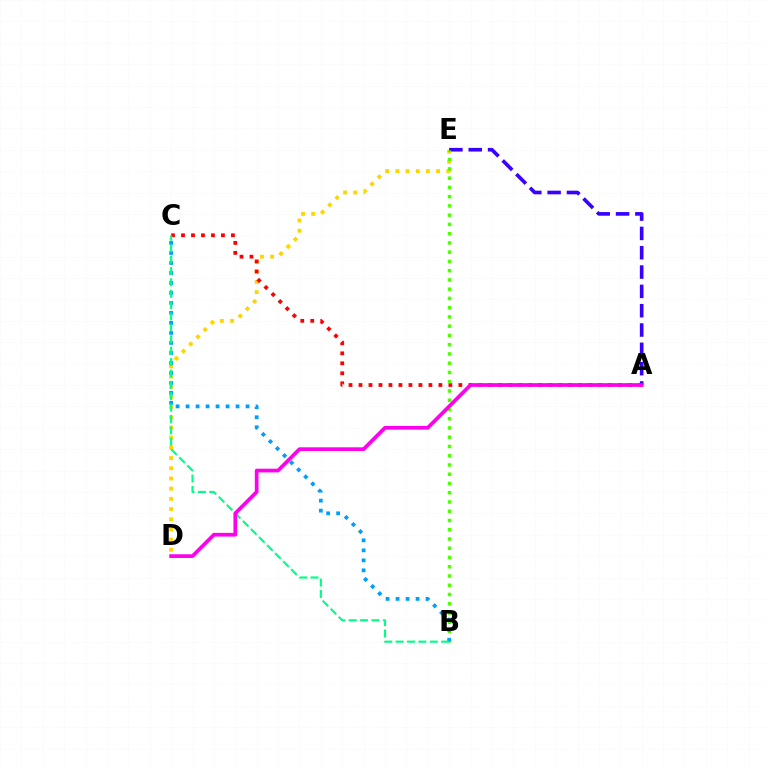{('D', 'E'): [{'color': '#ffd500', 'line_style': 'dotted', 'thickness': 2.77}], ('A', 'C'): [{'color': '#ff0000', 'line_style': 'dotted', 'thickness': 2.71}], ('A', 'E'): [{'color': '#3700ff', 'line_style': 'dashed', 'thickness': 2.62}], ('B', 'E'): [{'color': '#4fff00', 'line_style': 'dotted', 'thickness': 2.51}], ('B', 'C'): [{'color': '#009eff', 'line_style': 'dotted', 'thickness': 2.72}, {'color': '#00ff86', 'line_style': 'dashed', 'thickness': 1.55}], ('A', 'D'): [{'color': '#ff00ed', 'line_style': 'solid', 'thickness': 2.67}]}